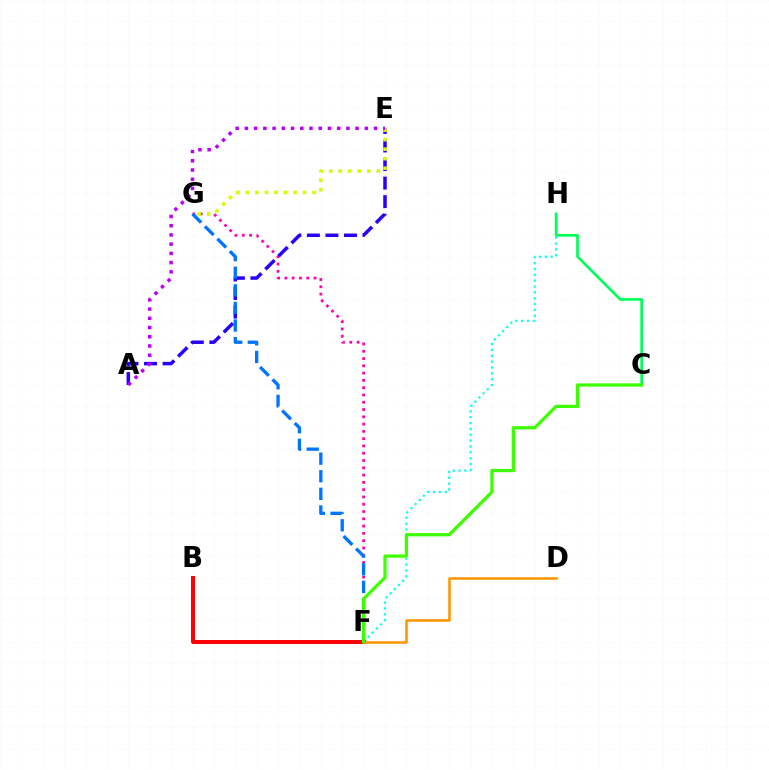{('F', 'H'): [{'color': '#00fff6', 'line_style': 'dotted', 'thickness': 1.59}], ('F', 'G'): [{'color': '#ff00ac', 'line_style': 'dotted', 'thickness': 1.98}, {'color': '#0074ff', 'line_style': 'dashed', 'thickness': 2.39}], ('C', 'H'): [{'color': '#00ff5c', 'line_style': 'solid', 'thickness': 1.94}], ('A', 'E'): [{'color': '#2500ff', 'line_style': 'dashed', 'thickness': 2.52}, {'color': '#b900ff', 'line_style': 'dotted', 'thickness': 2.51}], ('E', 'G'): [{'color': '#d1ff00', 'line_style': 'dotted', 'thickness': 2.59}], ('B', 'F'): [{'color': '#ff0000', 'line_style': 'solid', 'thickness': 2.86}], ('D', 'F'): [{'color': '#ff9400', 'line_style': 'solid', 'thickness': 1.83}], ('C', 'F'): [{'color': '#3dff00', 'line_style': 'solid', 'thickness': 2.35}]}